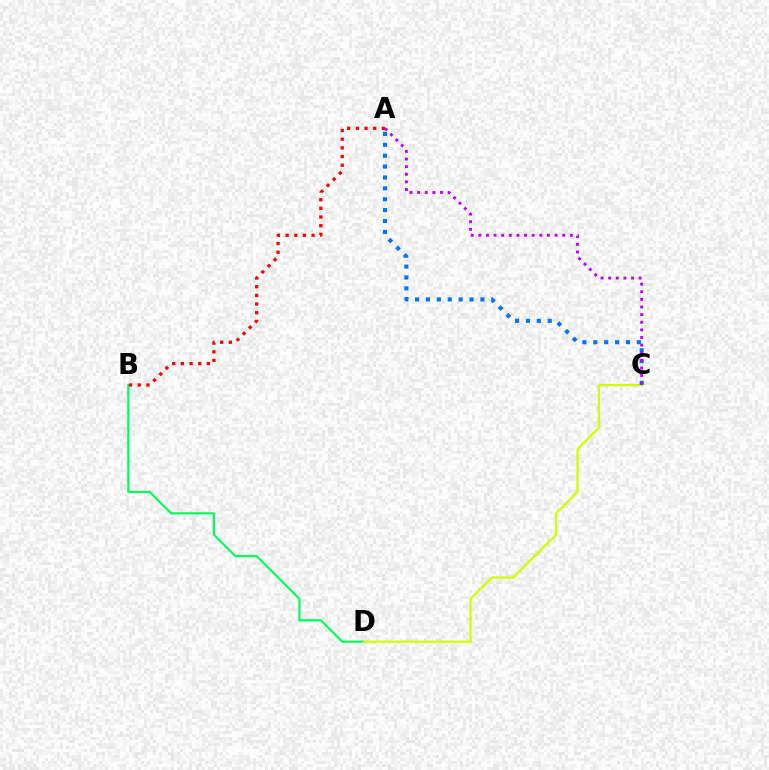{('B', 'D'): [{'color': '#00ff5c', 'line_style': 'solid', 'thickness': 1.58}], ('C', 'D'): [{'color': '#d1ff00', 'line_style': 'solid', 'thickness': 1.63}], ('A', 'C'): [{'color': '#0074ff', 'line_style': 'dotted', 'thickness': 2.96}, {'color': '#b900ff', 'line_style': 'dotted', 'thickness': 2.07}], ('A', 'B'): [{'color': '#ff0000', 'line_style': 'dotted', 'thickness': 2.35}]}